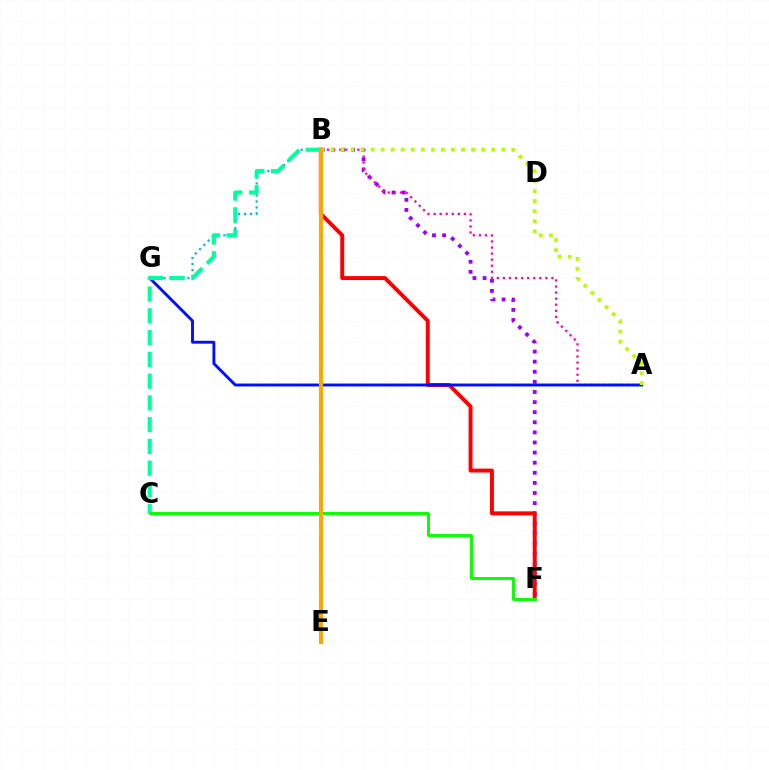{('B', 'G'): [{'color': '#00b5ff', 'line_style': 'dotted', 'thickness': 1.63}], ('B', 'F'): [{'color': '#9b00ff', 'line_style': 'dotted', 'thickness': 2.74}, {'color': '#ff0000', 'line_style': 'solid', 'thickness': 2.83}], ('A', 'B'): [{'color': '#ff00bd', 'line_style': 'dotted', 'thickness': 1.65}, {'color': '#b3ff00', 'line_style': 'dotted', 'thickness': 2.73}], ('A', 'G'): [{'color': '#0010ff', 'line_style': 'solid', 'thickness': 2.09}], ('B', 'C'): [{'color': '#00ff9d', 'line_style': 'dashed', 'thickness': 2.96}], ('C', 'F'): [{'color': '#08ff00', 'line_style': 'solid', 'thickness': 2.12}], ('B', 'E'): [{'color': '#ffa500', 'line_style': 'solid', 'thickness': 2.95}]}